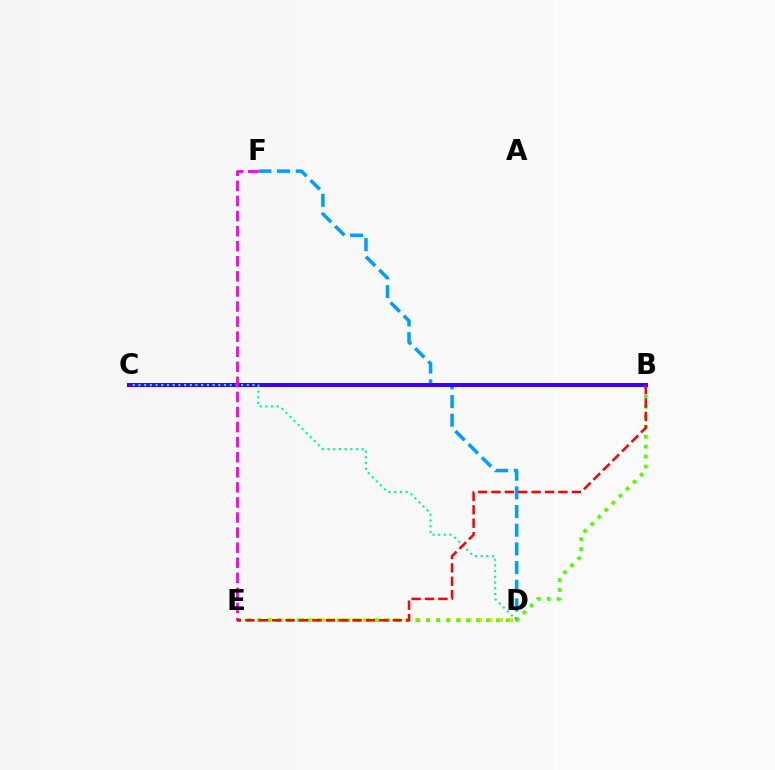{('D', 'E'): [{'color': '#ffd500', 'line_style': 'dotted', 'thickness': 2.85}], ('D', 'F'): [{'color': '#009eff', 'line_style': 'dashed', 'thickness': 2.54}], ('B', 'E'): [{'color': '#4fff00', 'line_style': 'dotted', 'thickness': 2.7}, {'color': '#ff0000', 'line_style': 'dashed', 'thickness': 1.82}], ('B', 'C'): [{'color': '#3700ff', 'line_style': 'solid', 'thickness': 2.9}], ('C', 'D'): [{'color': '#00ff86', 'line_style': 'dotted', 'thickness': 1.55}], ('E', 'F'): [{'color': '#ff00ed', 'line_style': 'dashed', 'thickness': 2.05}]}